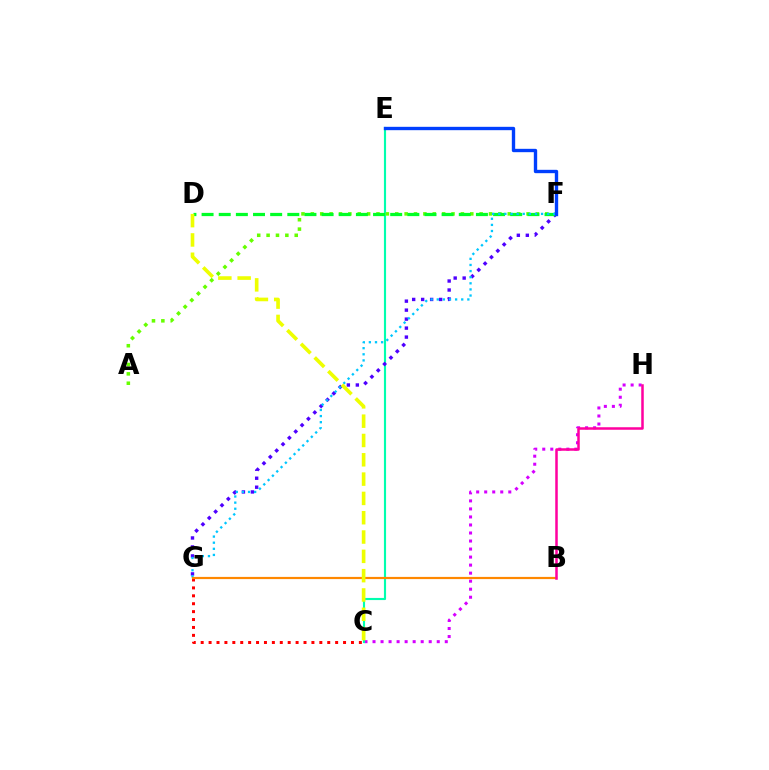{('C', 'H'): [{'color': '#d600ff', 'line_style': 'dotted', 'thickness': 2.18}], ('C', 'E'): [{'color': '#00ffaf', 'line_style': 'solid', 'thickness': 1.54}], ('C', 'G'): [{'color': '#ff0000', 'line_style': 'dotted', 'thickness': 2.15}], ('A', 'F'): [{'color': '#66ff00', 'line_style': 'dotted', 'thickness': 2.55}], ('F', 'G'): [{'color': '#4f00ff', 'line_style': 'dotted', 'thickness': 2.44}, {'color': '#00c7ff', 'line_style': 'dotted', 'thickness': 1.66}], ('D', 'F'): [{'color': '#00ff27', 'line_style': 'dashed', 'thickness': 2.33}], ('E', 'F'): [{'color': '#003fff', 'line_style': 'solid', 'thickness': 2.42}], ('B', 'G'): [{'color': '#ff8800', 'line_style': 'solid', 'thickness': 1.58}], ('C', 'D'): [{'color': '#eeff00', 'line_style': 'dashed', 'thickness': 2.62}], ('B', 'H'): [{'color': '#ff00a0', 'line_style': 'solid', 'thickness': 1.81}]}